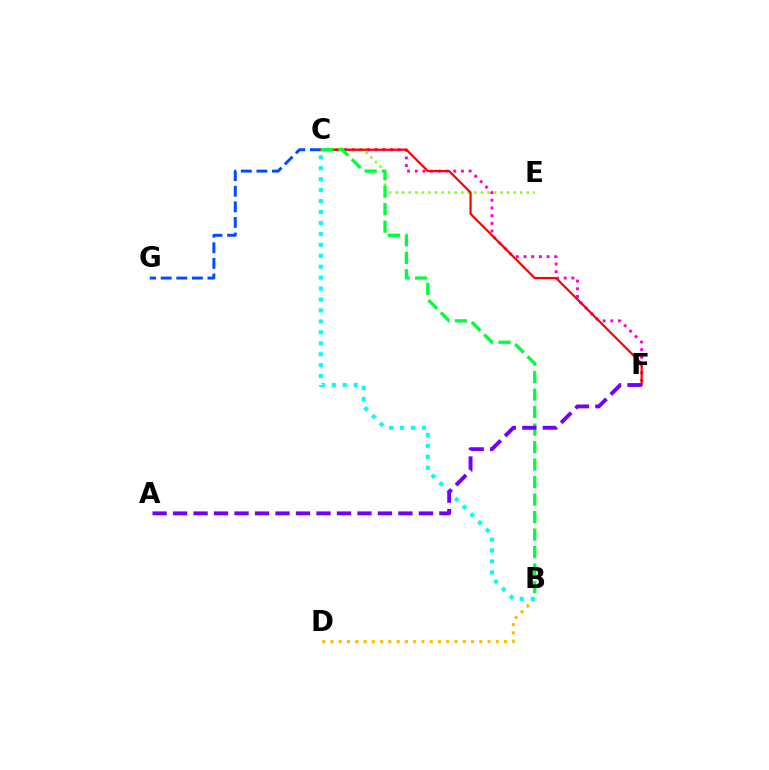{('C', 'G'): [{'color': '#004bff', 'line_style': 'dashed', 'thickness': 2.12}], ('C', 'F'): [{'color': '#ff00cf', 'line_style': 'dotted', 'thickness': 2.09}, {'color': '#ff0000', 'line_style': 'solid', 'thickness': 1.58}], ('B', 'D'): [{'color': '#ffbd00', 'line_style': 'dotted', 'thickness': 2.25}], ('C', 'E'): [{'color': '#84ff00', 'line_style': 'dotted', 'thickness': 1.78}], ('B', 'C'): [{'color': '#00fff6', 'line_style': 'dotted', 'thickness': 2.97}, {'color': '#00ff39', 'line_style': 'dashed', 'thickness': 2.38}], ('A', 'F'): [{'color': '#7200ff', 'line_style': 'dashed', 'thickness': 2.78}]}